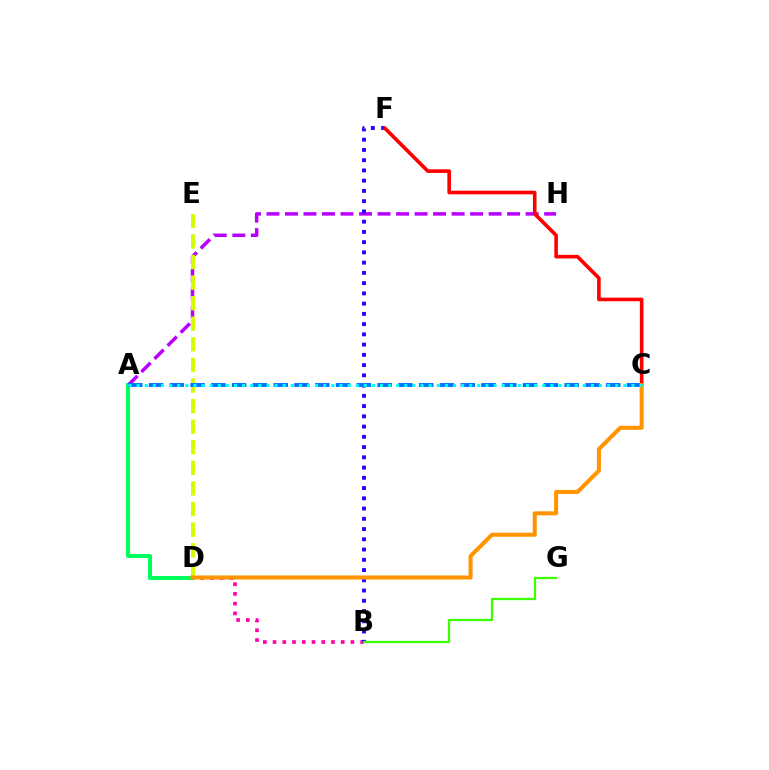{('A', 'H'): [{'color': '#b900ff', 'line_style': 'dashed', 'thickness': 2.51}], ('B', 'D'): [{'color': '#ff00ac', 'line_style': 'dotted', 'thickness': 2.65}], ('B', 'F'): [{'color': '#2500ff', 'line_style': 'dotted', 'thickness': 2.78}], ('D', 'E'): [{'color': '#d1ff00', 'line_style': 'dashed', 'thickness': 2.8}], ('A', 'D'): [{'color': '#00ff5c', 'line_style': 'solid', 'thickness': 2.92}], ('C', 'F'): [{'color': '#ff0000', 'line_style': 'solid', 'thickness': 2.6}], ('A', 'C'): [{'color': '#0074ff', 'line_style': 'dashed', 'thickness': 2.82}, {'color': '#00fff6', 'line_style': 'dotted', 'thickness': 2.2}], ('C', 'D'): [{'color': '#ff9400', 'line_style': 'solid', 'thickness': 2.91}], ('B', 'G'): [{'color': '#3dff00', 'line_style': 'solid', 'thickness': 1.62}]}